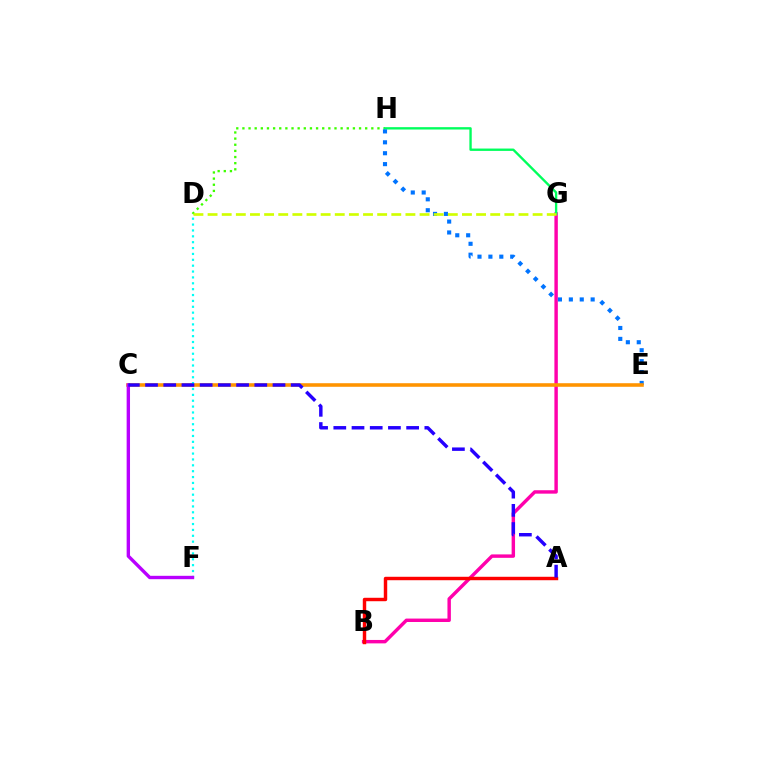{('B', 'G'): [{'color': '#ff00ac', 'line_style': 'solid', 'thickness': 2.47}], ('D', 'H'): [{'color': '#3dff00', 'line_style': 'dotted', 'thickness': 1.67}], ('G', 'H'): [{'color': '#00ff5c', 'line_style': 'solid', 'thickness': 1.7}], ('E', 'H'): [{'color': '#0074ff', 'line_style': 'dotted', 'thickness': 2.96}], ('C', 'E'): [{'color': '#ff9400', 'line_style': 'solid', 'thickness': 2.57}], ('D', 'F'): [{'color': '#00fff6', 'line_style': 'dotted', 'thickness': 1.6}], ('A', 'B'): [{'color': '#ff0000', 'line_style': 'solid', 'thickness': 2.48}], ('D', 'G'): [{'color': '#d1ff00', 'line_style': 'dashed', 'thickness': 1.92}], ('C', 'F'): [{'color': '#b900ff', 'line_style': 'solid', 'thickness': 2.43}], ('A', 'C'): [{'color': '#2500ff', 'line_style': 'dashed', 'thickness': 2.47}]}